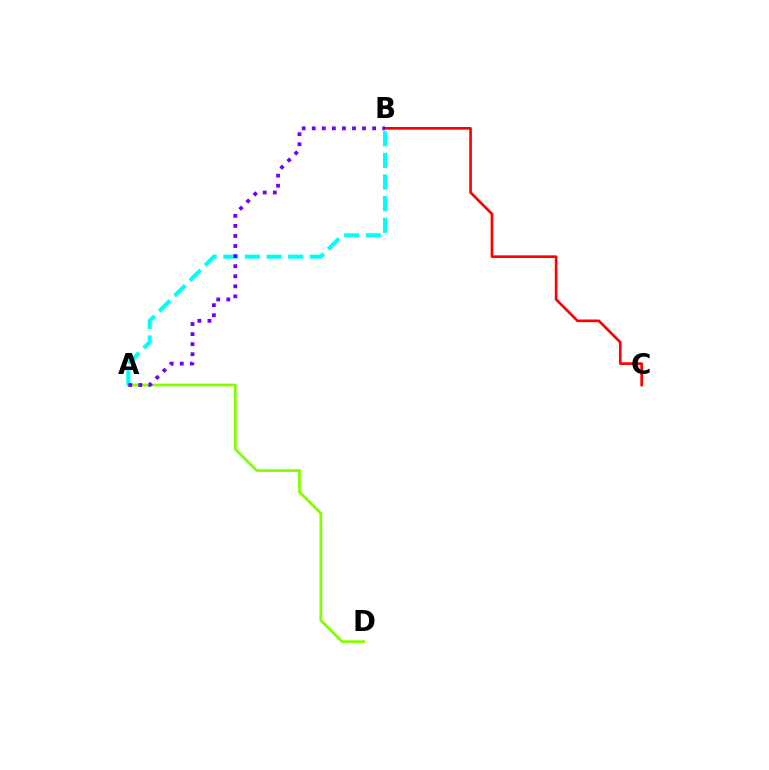{('A', 'D'): [{'color': '#84ff00', 'line_style': 'solid', 'thickness': 2.01}], ('B', 'C'): [{'color': '#ff0000', 'line_style': 'solid', 'thickness': 1.92}], ('A', 'B'): [{'color': '#00fff6', 'line_style': 'dashed', 'thickness': 2.94}, {'color': '#7200ff', 'line_style': 'dotted', 'thickness': 2.73}]}